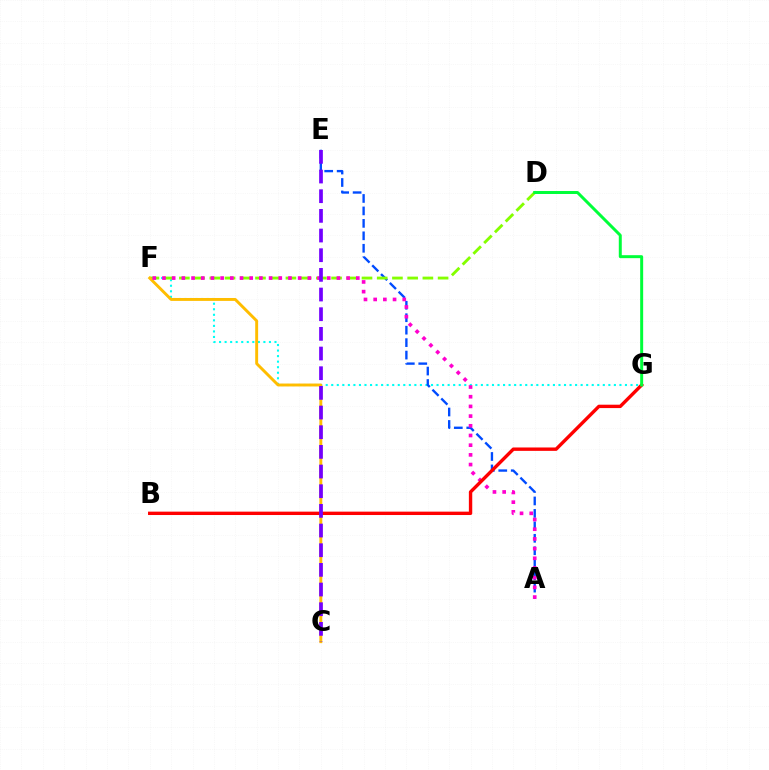{('F', 'G'): [{'color': '#00fff6', 'line_style': 'dotted', 'thickness': 1.51}], ('A', 'E'): [{'color': '#004bff', 'line_style': 'dashed', 'thickness': 1.69}], ('D', 'F'): [{'color': '#84ff00', 'line_style': 'dashed', 'thickness': 2.07}], ('C', 'F'): [{'color': '#ffbd00', 'line_style': 'solid', 'thickness': 2.1}], ('A', 'F'): [{'color': '#ff00cf', 'line_style': 'dotted', 'thickness': 2.63}], ('B', 'G'): [{'color': '#ff0000', 'line_style': 'solid', 'thickness': 2.44}], ('C', 'E'): [{'color': '#7200ff', 'line_style': 'dashed', 'thickness': 2.67}], ('D', 'G'): [{'color': '#00ff39', 'line_style': 'solid', 'thickness': 2.14}]}